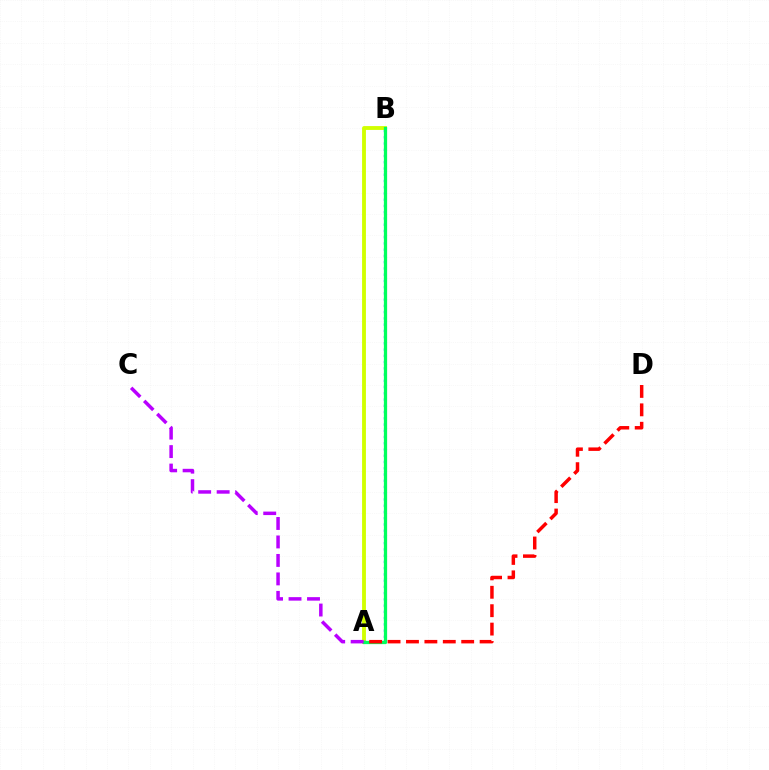{('A', 'B'): [{'color': '#d1ff00', 'line_style': 'solid', 'thickness': 2.77}, {'color': '#0074ff', 'line_style': 'dotted', 'thickness': 1.7}, {'color': '#00ff5c', 'line_style': 'solid', 'thickness': 2.34}], ('A', 'C'): [{'color': '#b900ff', 'line_style': 'dashed', 'thickness': 2.51}], ('A', 'D'): [{'color': '#ff0000', 'line_style': 'dashed', 'thickness': 2.5}]}